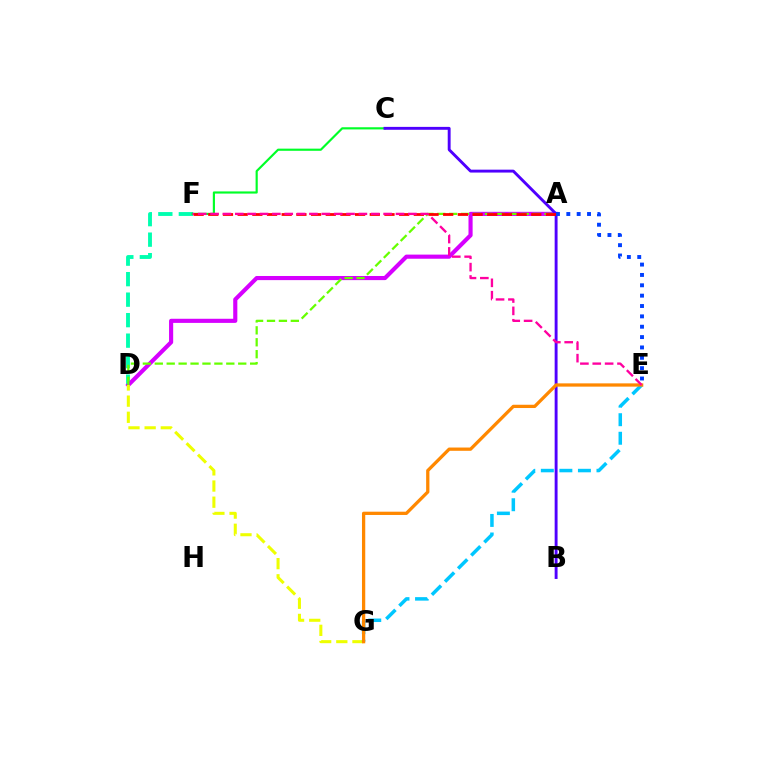{('D', 'F'): [{'color': '#00ffaf', 'line_style': 'dashed', 'thickness': 2.78}], ('A', 'D'): [{'color': '#d600ff', 'line_style': 'solid', 'thickness': 2.97}, {'color': '#66ff00', 'line_style': 'dashed', 'thickness': 1.62}], ('D', 'G'): [{'color': '#eeff00', 'line_style': 'dashed', 'thickness': 2.19}], ('C', 'F'): [{'color': '#00ff27', 'line_style': 'solid', 'thickness': 1.56}], ('E', 'G'): [{'color': '#00c7ff', 'line_style': 'dashed', 'thickness': 2.52}, {'color': '#ff8800', 'line_style': 'solid', 'thickness': 2.36}], ('B', 'C'): [{'color': '#4f00ff', 'line_style': 'solid', 'thickness': 2.09}], ('A', 'F'): [{'color': '#ff0000', 'line_style': 'dashed', 'thickness': 1.99}], ('A', 'E'): [{'color': '#003fff', 'line_style': 'dotted', 'thickness': 2.81}], ('E', 'F'): [{'color': '#ff00a0', 'line_style': 'dashed', 'thickness': 1.68}]}